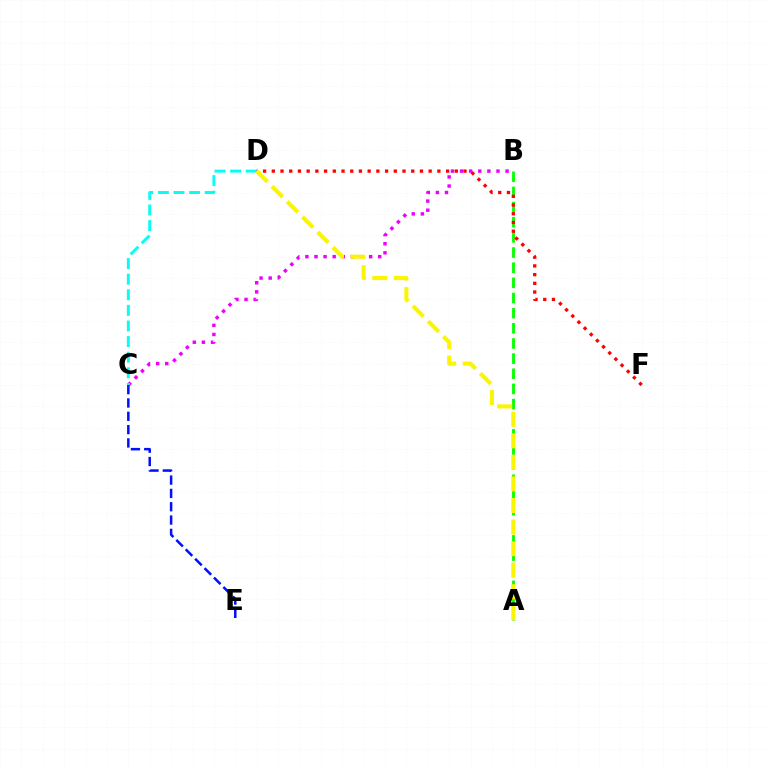{('A', 'B'): [{'color': '#08ff00', 'line_style': 'dashed', 'thickness': 2.06}], ('B', 'C'): [{'color': '#ee00ff', 'line_style': 'dotted', 'thickness': 2.47}], ('C', 'D'): [{'color': '#00fff6', 'line_style': 'dashed', 'thickness': 2.12}], ('D', 'F'): [{'color': '#ff0000', 'line_style': 'dotted', 'thickness': 2.37}], ('C', 'E'): [{'color': '#0010ff', 'line_style': 'dashed', 'thickness': 1.81}], ('A', 'D'): [{'color': '#fcf500', 'line_style': 'dashed', 'thickness': 2.93}]}